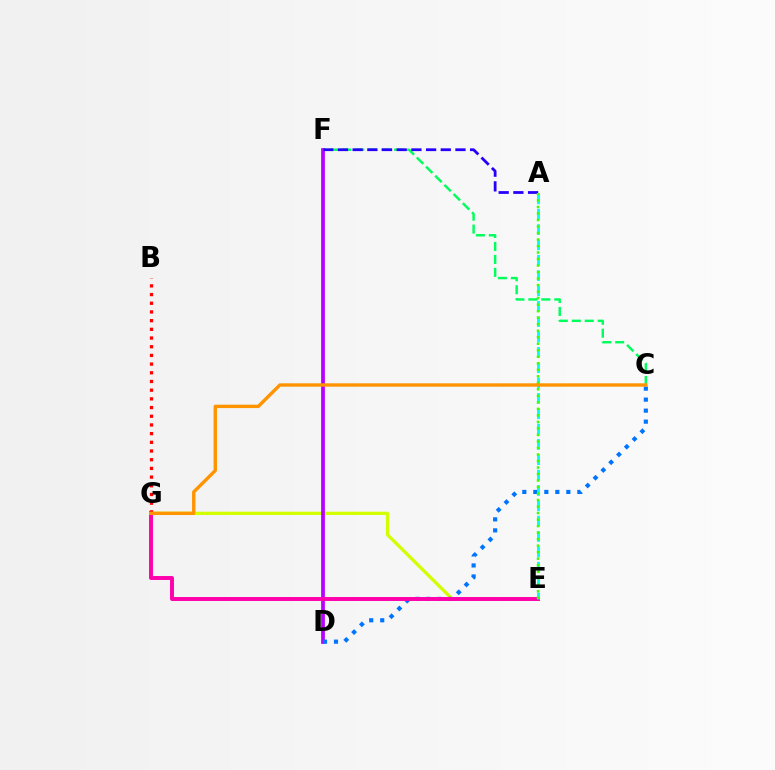{('E', 'G'): [{'color': '#d1ff00', 'line_style': 'solid', 'thickness': 2.34}, {'color': '#ff00ac', 'line_style': 'solid', 'thickness': 2.83}], ('D', 'F'): [{'color': '#b900ff', 'line_style': 'solid', 'thickness': 2.69}], ('C', 'F'): [{'color': '#00ff5c', 'line_style': 'dashed', 'thickness': 1.76}], ('A', 'F'): [{'color': '#2500ff', 'line_style': 'dashed', 'thickness': 2.0}], ('C', 'D'): [{'color': '#0074ff', 'line_style': 'dotted', 'thickness': 2.99}], ('B', 'G'): [{'color': '#ff0000', 'line_style': 'dotted', 'thickness': 2.36}], ('A', 'E'): [{'color': '#00fff6', 'line_style': 'dashed', 'thickness': 2.09}, {'color': '#3dff00', 'line_style': 'dotted', 'thickness': 1.77}], ('C', 'G'): [{'color': '#ff9400', 'line_style': 'solid', 'thickness': 2.43}]}